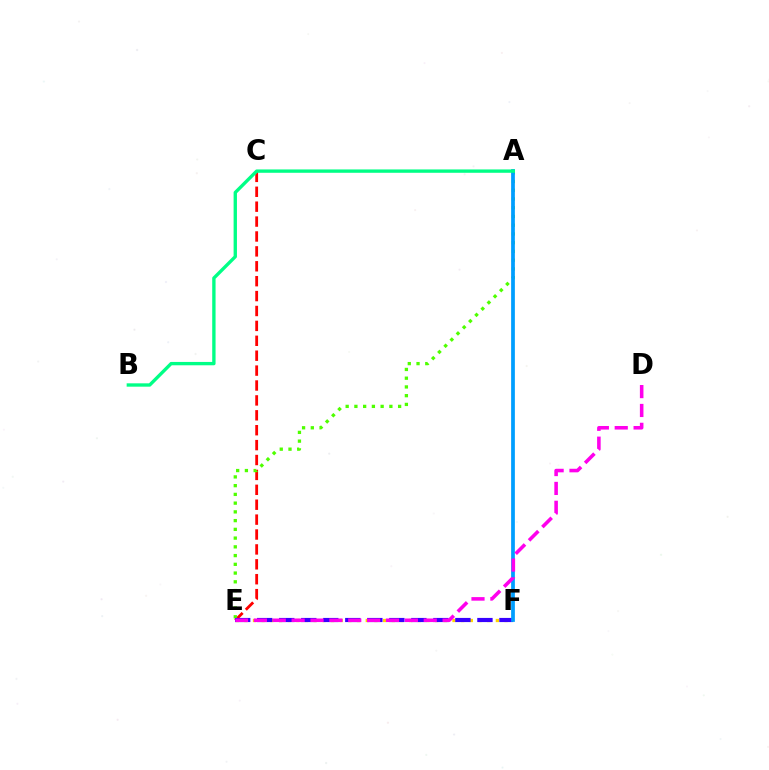{('E', 'F'): [{'color': '#ffd500', 'line_style': 'dotted', 'thickness': 2.36}, {'color': '#3700ff', 'line_style': 'dashed', 'thickness': 2.99}], ('C', 'E'): [{'color': '#ff0000', 'line_style': 'dashed', 'thickness': 2.02}], ('A', 'E'): [{'color': '#4fff00', 'line_style': 'dotted', 'thickness': 2.38}], ('A', 'F'): [{'color': '#009eff', 'line_style': 'solid', 'thickness': 2.7}], ('A', 'B'): [{'color': '#00ff86', 'line_style': 'solid', 'thickness': 2.41}], ('D', 'E'): [{'color': '#ff00ed', 'line_style': 'dashed', 'thickness': 2.56}]}